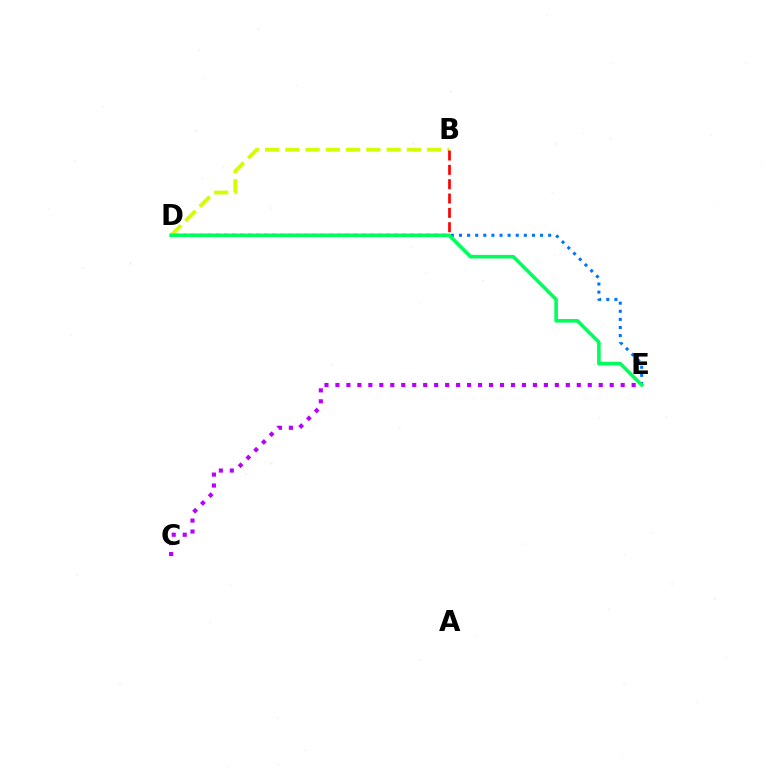{('D', 'E'): [{'color': '#0074ff', 'line_style': 'dotted', 'thickness': 2.2}, {'color': '#00ff5c', 'line_style': 'solid', 'thickness': 2.58}], ('B', 'D'): [{'color': '#d1ff00', 'line_style': 'dashed', 'thickness': 2.75}, {'color': '#ff0000', 'line_style': 'dashed', 'thickness': 1.95}], ('C', 'E'): [{'color': '#b900ff', 'line_style': 'dotted', 'thickness': 2.98}]}